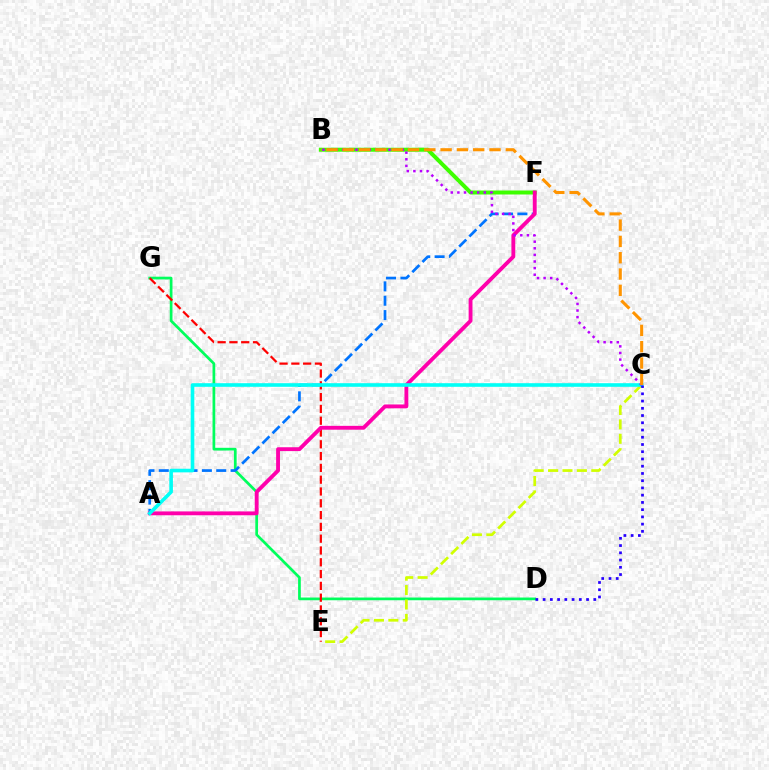{('D', 'G'): [{'color': '#00ff5c', 'line_style': 'solid', 'thickness': 1.96}], ('E', 'G'): [{'color': '#ff0000', 'line_style': 'dashed', 'thickness': 1.6}], ('A', 'F'): [{'color': '#0074ff', 'line_style': 'dashed', 'thickness': 1.95}, {'color': '#ff00ac', 'line_style': 'solid', 'thickness': 2.77}], ('C', 'E'): [{'color': '#d1ff00', 'line_style': 'dashed', 'thickness': 1.96}], ('B', 'F'): [{'color': '#3dff00', 'line_style': 'solid', 'thickness': 2.87}], ('A', 'C'): [{'color': '#00fff6', 'line_style': 'solid', 'thickness': 2.6}], ('C', 'D'): [{'color': '#2500ff', 'line_style': 'dotted', 'thickness': 1.97}], ('B', 'C'): [{'color': '#b900ff', 'line_style': 'dotted', 'thickness': 1.8}, {'color': '#ff9400', 'line_style': 'dashed', 'thickness': 2.22}]}